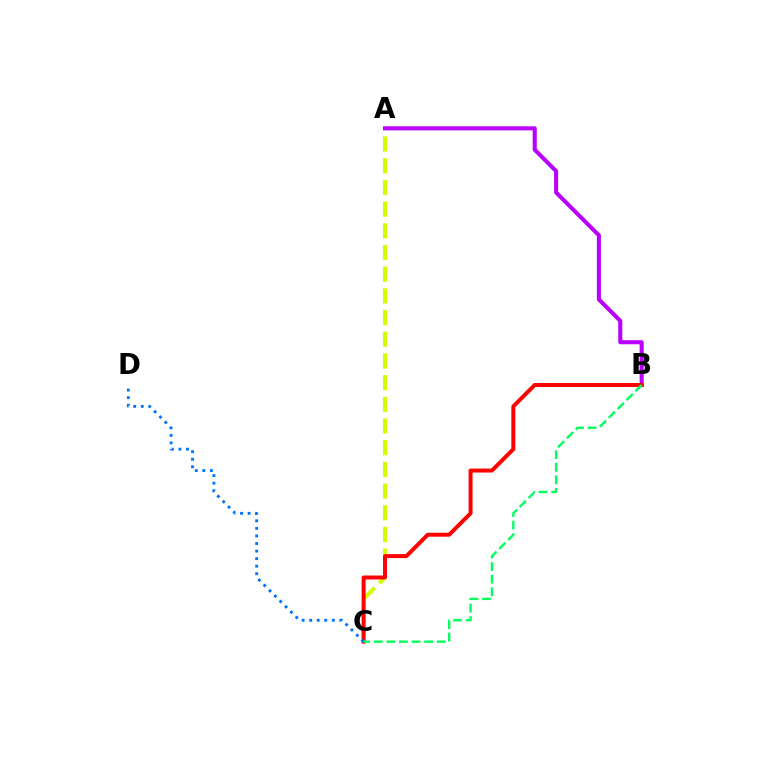{('A', 'C'): [{'color': '#d1ff00', 'line_style': 'dashed', 'thickness': 2.95}], ('A', 'B'): [{'color': '#b900ff', 'line_style': 'solid', 'thickness': 2.93}], ('B', 'C'): [{'color': '#ff0000', 'line_style': 'solid', 'thickness': 2.85}, {'color': '#00ff5c', 'line_style': 'dashed', 'thickness': 1.71}], ('C', 'D'): [{'color': '#0074ff', 'line_style': 'dotted', 'thickness': 2.05}]}